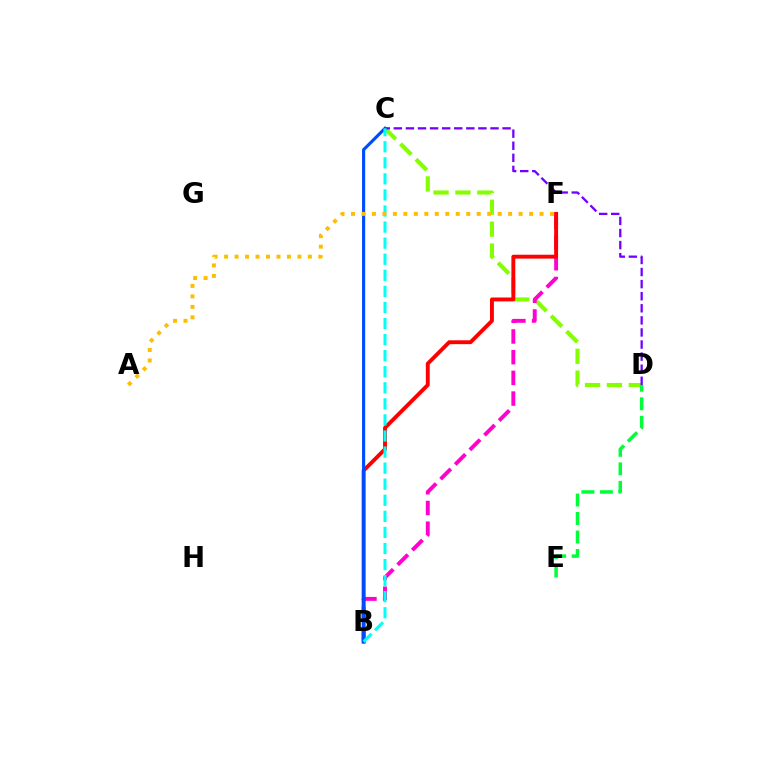{('C', 'D'): [{'color': '#84ff00', 'line_style': 'dashed', 'thickness': 2.97}, {'color': '#7200ff', 'line_style': 'dashed', 'thickness': 1.64}], ('B', 'F'): [{'color': '#ff00cf', 'line_style': 'dashed', 'thickness': 2.81}, {'color': '#ff0000', 'line_style': 'solid', 'thickness': 2.8}], ('D', 'E'): [{'color': '#00ff39', 'line_style': 'dashed', 'thickness': 2.51}], ('B', 'C'): [{'color': '#004bff', 'line_style': 'solid', 'thickness': 2.26}, {'color': '#00fff6', 'line_style': 'dashed', 'thickness': 2.18}], ('A', 'F'): [{'color': '#ffbd00', 'line_style': 'dotted', 'thickness': 2.85}]}